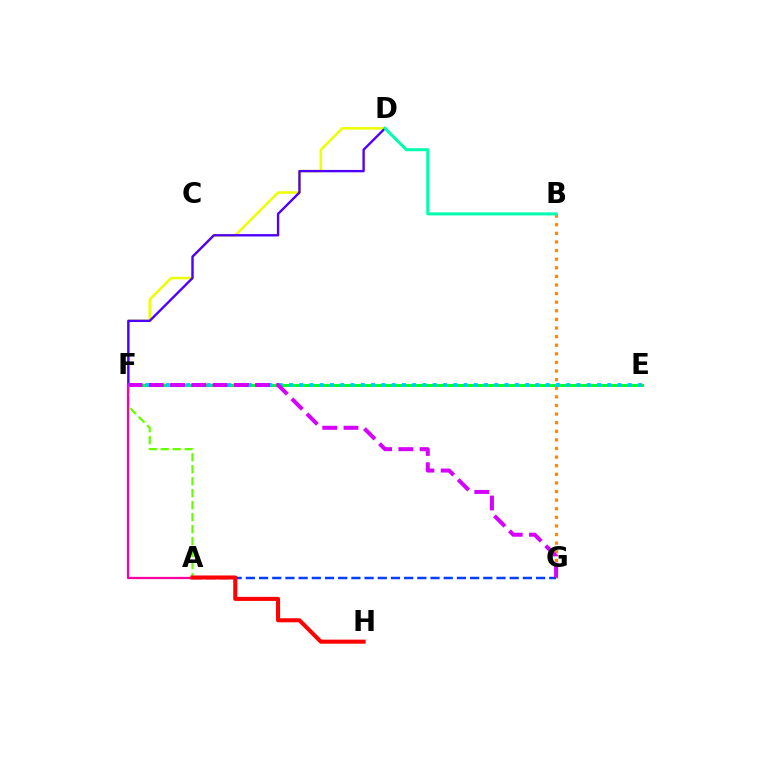{('B', 'G'): [{'color': '#ff8800', 'line_style': 'dotted', 'thickness': 2.34}], ('D', 'F'): [{'color': '#eeff00', 'line_style': 'solid', 'thickness': 1.82}, {'color': '#4f00ff', 'line_style': 'solid', 'thickness': 1.71}], ('A', 'F'): [{'color': '#66ff00', 'line_style': 'dashed', 'thickness': 1.63}, {'color': '#ff00a0', 'line_style': 'solid', 'thickness': 1.63}], ('E', 'F'): [{'color': '#00ff27', 'line_style': 'solid', 'thickness': 2.13}, {'color': '#00c7ff', 'line_style': 'dotted', 'thickness': 2.79}], ('A', 'G'): [{'color': '#003fff', 'line_style': 'dashed', 'thickness': 1.79}], ('A', 'H'): [{'color': '#ff0000', 'line_style': 'solid', 'thickness': 2.92}], ('B', 'D'): [{'color': '#00ffaf', 'line_style': 'solid', 'thickness': 2.19}], ('F', 'G'): [{'color': '#d600ff', 'line_style': 'dashed', 'thickness': 2.89}]}